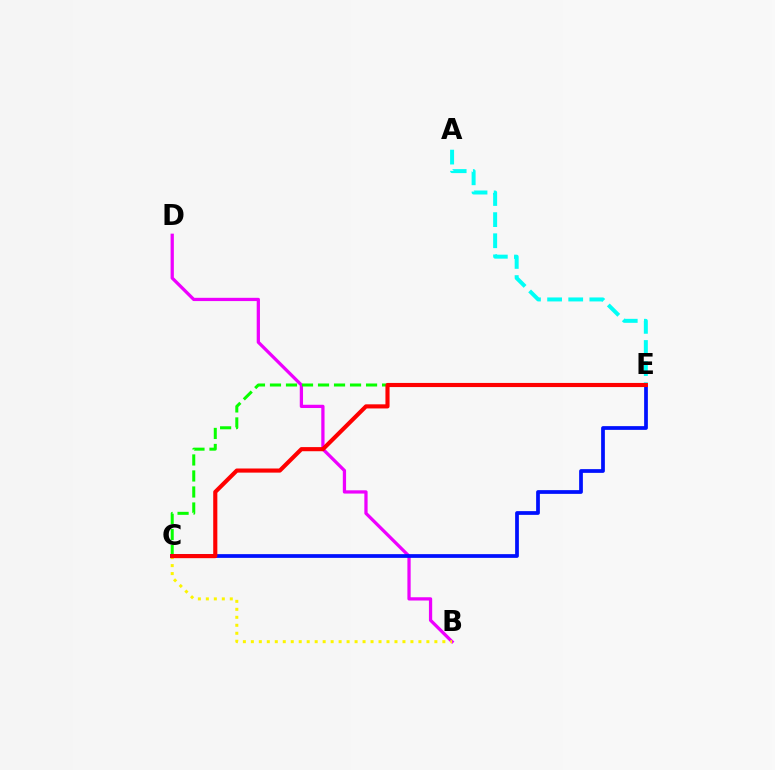{('B', 'D'): [{'color': '#ee00ff', 'line_style': 'solid', 'thickness': 2.35}], ('C', 'E'): [{'color': '#08ff00', 'line_style': 'dashed', 'thickness': 2.18}, {'color': '#0010ff', 'line_style': 'solid', 'thickness': 2.69}, {'color': '#ff0000', 'line_style': 'solid', 'thickness': 2.97}], ('B', 'C'): [{'color': '#fcf500', 'line_style': 'dotted', 'thickness': 2.17}], ('A', 'E'): [{'color': '#00fff6', 'line_style': 'dashed', 'thickness': 2.87}]}